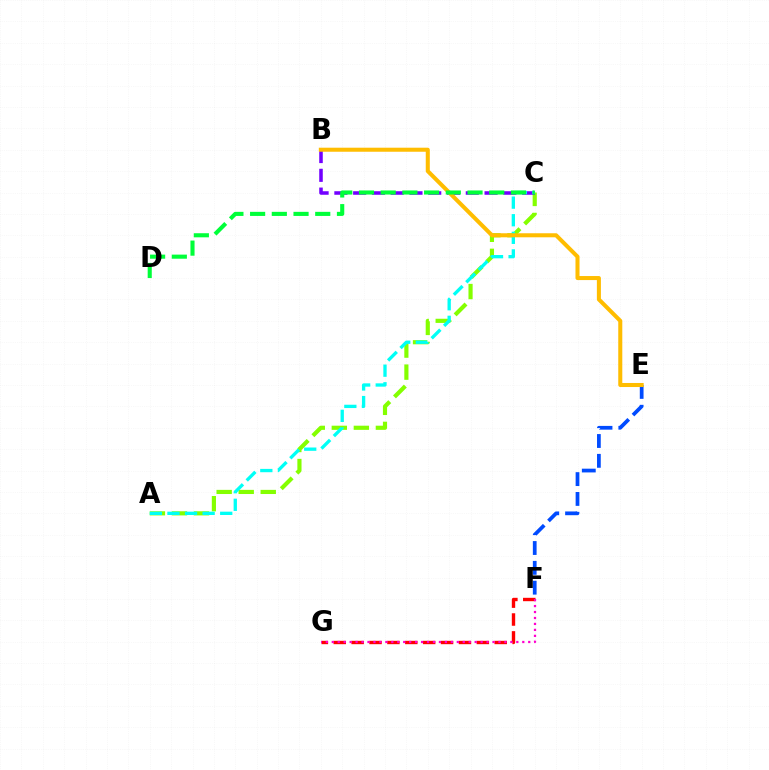{('E', 'F'): [{'color': '#004bff', 'line_style': 'dashed', 'thickness': 2.69}], ('F', 'G'): [{'color': '#ff0000', 'line_style': 'dashed', 'thickness': 2.43}, {'color': '#ff00cf', 'line_style': 'dotted', 'thickness': 1.62}], ('A', 'C'): [{'color': '#84ff00', 'line_style': 'dashed', 'thickness': 2.99}, {'color': '#00fff6', 'line_style': 'dashed', 'thickness': 2.39}], ('B', 'C'): [{'color': '#7200ff', 'line_style': 'dashed', 'thickness': 2.55}], ('B', 'E'): [{'color': '#ffbd00', 'line_style': 'solid', 'thickness': 2.91}], ('C', 'D'): [{'color': '#00ff39', 'line_style': 'dashed', 'thickness': 2.95}]}